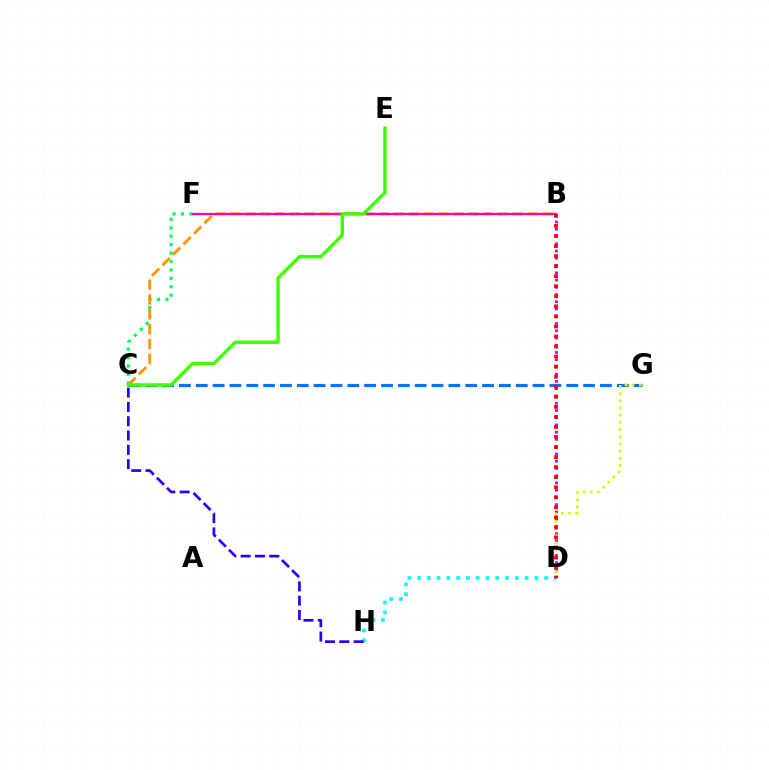{('C', 'G'): [{'color': '#0074ff', 'line_style': 'dashed', 'thickness': 2.29}], ('D', 'H'): [{'color': '#00fff6', 'line_style': 'dotted', 'thickness': 2.65}], ('C', 'F'): [{'color': '#00ff5c', 'line_style': 'dotted', 'thickness': 2.29}], ('B', 'D'): [{'color': '#b900ff', 'line_style': 'dotted', 'thickness': 1.97}, {'color': '#ff0000', 'line_style': 'dotted', 'thickness': 2.73}], ('C', 'H'): [{'color': '#2500ff', 'line_style': 'dashed', 'thickness': 1.94}], ('B', 'C'): [{'color': '#ff9400', 'line_style': 'dashed', 'thickness': 2.02}], ('B', 'F'): [{'color': '#ff00ac', 'line_style': 'solid', 'thickness': 1.63}], ('D', 'G'): [{'color': '#d1ff00', 'line_style': 'dotted', 'thickness': 1.95}], ('C', 'E'): [{'color': '#3dff00', 'line_style': 'solid', 'thickness': 2.45}]}